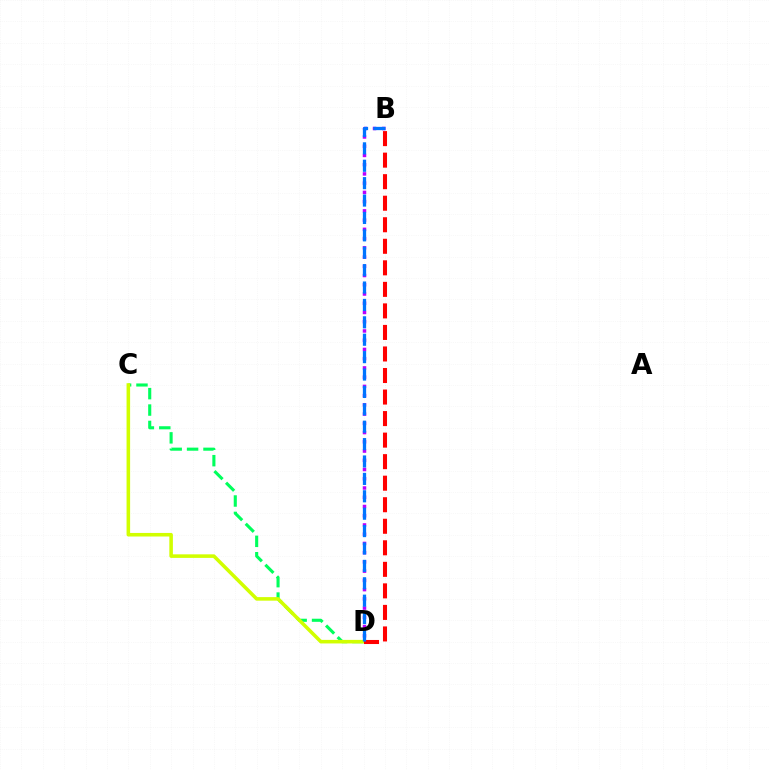{('C', 'D'): [{'color': '#00ff5c', 'line_style': 'dashed', 'thickness': 2.23}, {'color': '#d1ff00', 'line_style': 'solid', 'thickness': 2.56}], ('B', 'D'): [{'color': '#ff0000', 'line_style': 'dashed', 'thickness': 2.93}, {'color': '#b900ff', 'line_style': 'dotted', 'thickness': 2.51}, {'color': '#0074ff', 'line_style': 'dashed', 'thickness': 2.36}]}